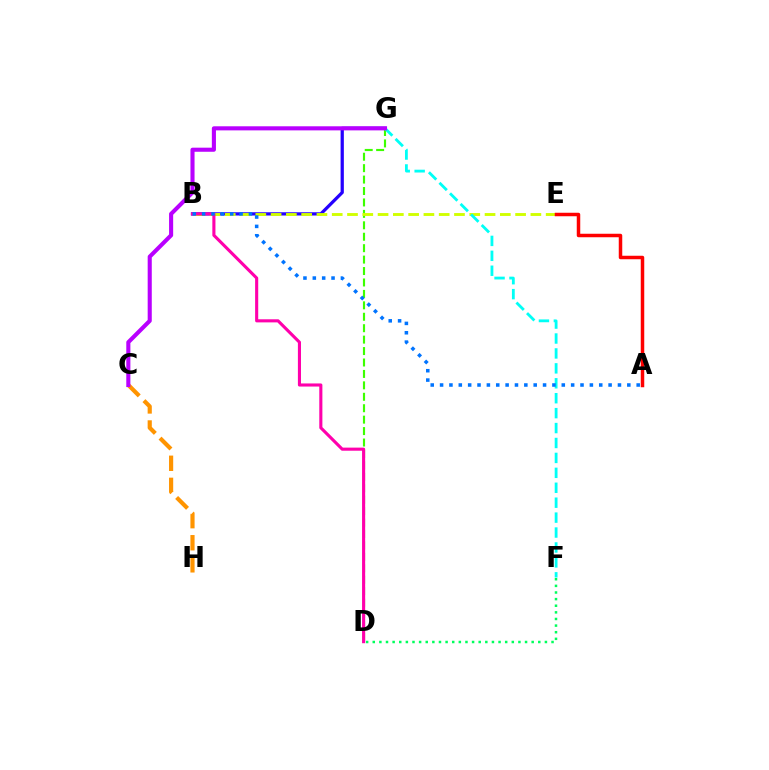{('B', 'G'): [{'color': '#2500ff', 'line_style': 'solid', 'thickness': 2.33}], ('D', 'G'): [{'color': '#3dff00', 'line_style': 'dashed', 'thickness': 1.55}], ('B', 'E'): [{'color': '#d1ff00', 'line_style': 'dashed', 'thickness': 2.08}], ('B', 'D'): [{'color': '#ff00ac', 'line_style': 'solid', 'thickness': 2.23}], ('A', 'E'): [{'color': '#ff0000', 'line_style': 'solid', 'thickness': 2.52}], ('C', 'H'): [{'color': '#ff9400', 'line_style': 'dashed', 'thickness': 3.0}], ('F', 'G'): [{'color': '#00fff6', 'line_style': 'dashed', 'thickness': 2.03}], ('C', 'G'): [{'color': '#b900ff', 'line_style': 'solid', 'thickness': 2.95}], ('D', 'F'): [{'color': '#00ff5c', 'line_style': 'dotted', 'thickness': 1.8}], ('A', 'B'): [{'color': '#0074ff', 'line_style': 'dotted', 'thickness': 2.54}]}